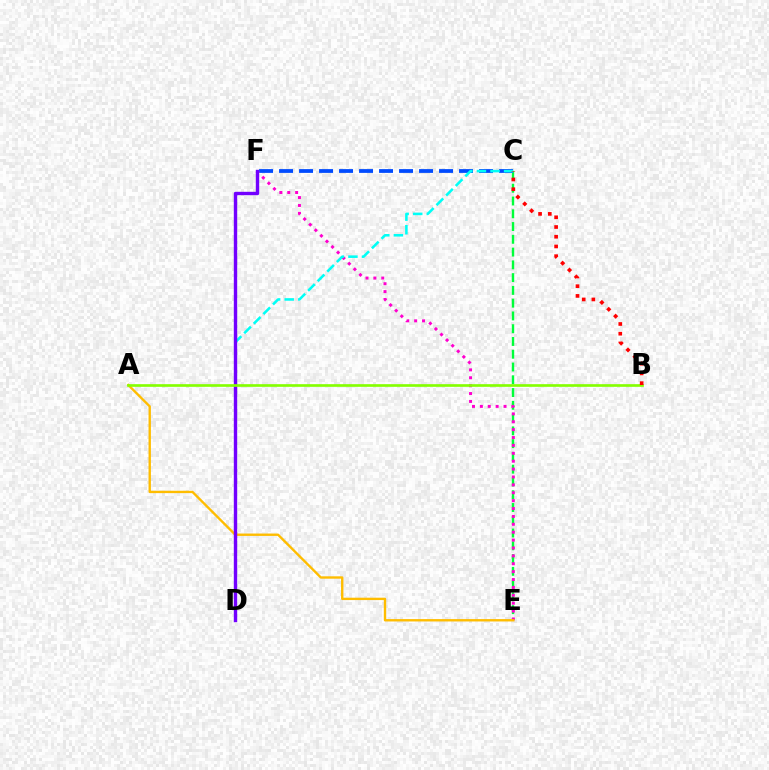{('C', 'E'): [{'color': '#00ff39', 'line_style': 'dashed', 'thickness': 1.73}], ('C', 'F'): [{'color': '#004bff', 'line_style': 'dashed', 'thickness': 2.72}], ('E', 'F'): [{'color': '#ff00cf', 'line_style': 'dotted', 'thickness': 2.14}], ('A', 'E'): [{'color': '#ffbd00', 'line_style': 'solid', 'thickness': 1.71}], ('C', 'D'): [{'color': '#00fff6', 'line_style': 'dashed', 'thickness': 1.84}], ('D', 'F'): [{'color': '#7200ff', 'line_style': 'solid', 'thickness': 2.44}], ('A', 'B'): [{'color': '#84ff00', 'line_style': 'solid', 'thickness': 1.91}], ('B', 'C'): [{'color': '#ff0000', 'line_style': 'dotted', 'thickness': 2.64}]}